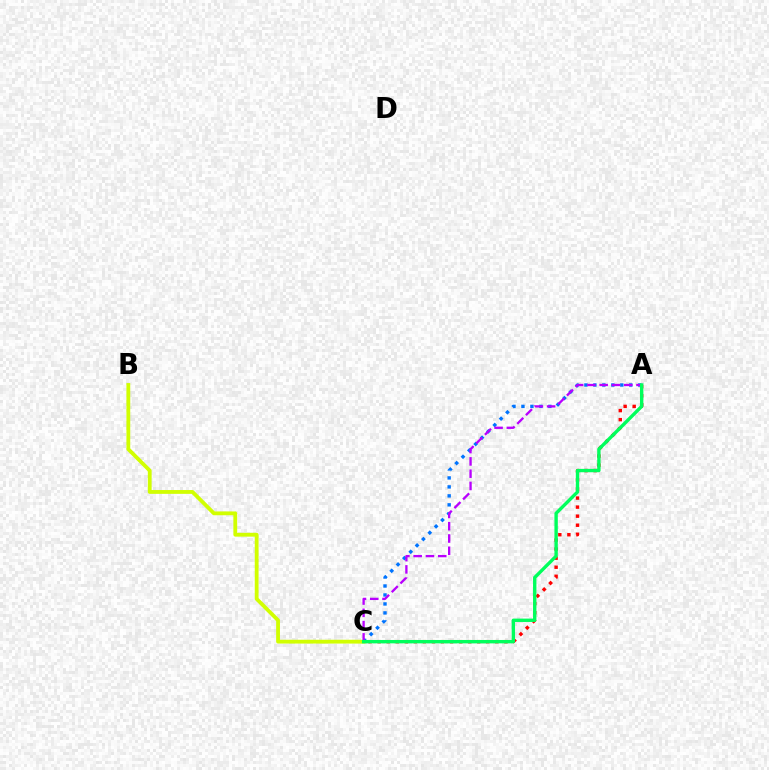{('B', 'C'): [{'color': '#d1ff00', 'line_style': 'solid', 'thickness': 2.75}], ('A', 'C'): [{'color': '#0074ff', 'line_style': 'dotted', 'thickness': 2.44}, {'color': '#ff0000', 'line_style': 'dotted', 'thickness': 2.46}, {'color': '#b900ff', 'line_style': 'dashed', 'thickness': 1.67}, {'color': '#00ff5c', 'line_style': 'solid', 'thickness': 2.43}]}